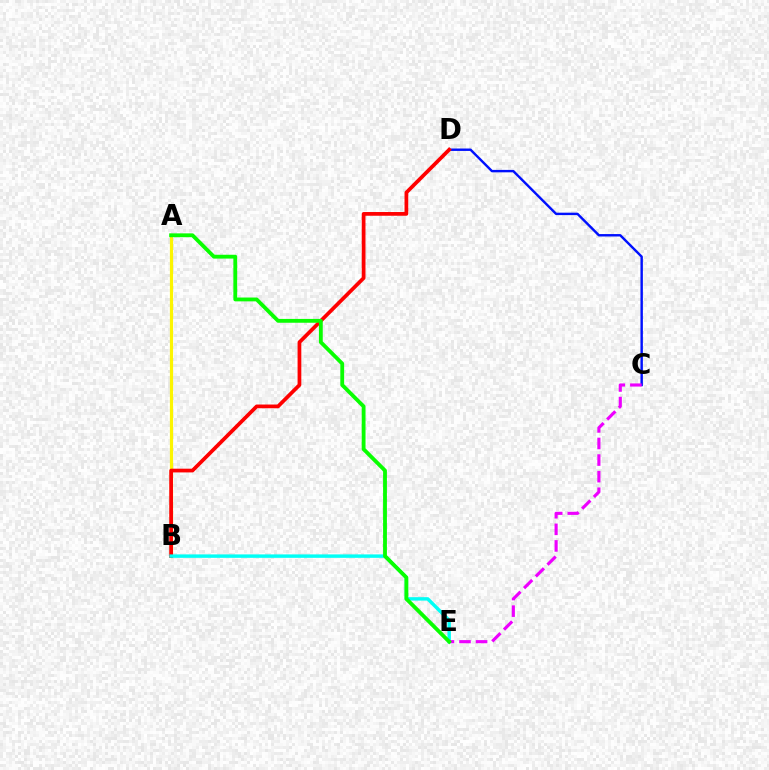{('A', 'B'): [{'color': '#fcf500', 'line_style': 'solid', 'thickness': 2.3}], ('C', 'D'): [{'color': '#0010ff', 'line_style': 'solid', 'thickness': 1.75}], ('B', 'D'): [{'color': '#ff0000', 'line_style': 'solid', 'thickness': 2.69}], ('B', 'E'): [{'color': '#00fff6', 'line_style': 'solid', 'thickness': 2.47}], ('C', 'E'): [{'color': '#ee00ff', 'line_style': 'dashed', 'thickness': 2.25}], ('A', 'E'): [{'color': '#08ff00', 'line_style': 'solid', 'thickness': 2.76}]}